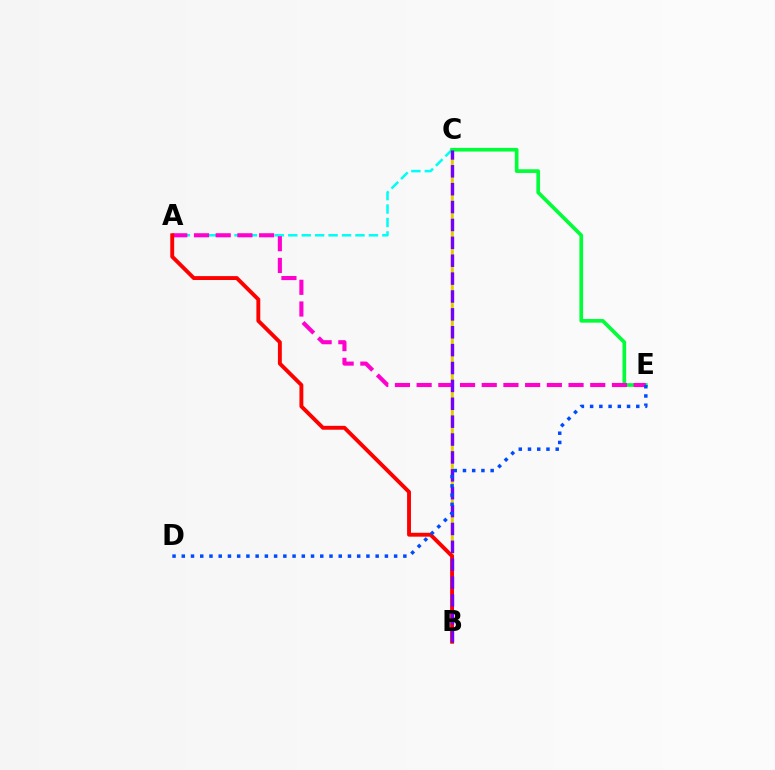{('B', 'C'): [{'color': '#84ff00', 'line_style': 'solid', 'thickness': 1.85}, {'color': '#ffbd00', 'line_style': 'solid', 'thickness': 1.65}, {'color': '#7200ff', 'line_style': 'dashed', 'thickness': 2.43}], ('A', 'C'): [{'color': '#00fff6', 'line_style': 'dashed', 'thickness': 1.83}], ('C', 'E'): [{'color': '#00ff39', 'line_style': 'solid', 'thickness': 2.64}], ('A', 'E'): [{'color': '#ff00cf', 'line_style': 'dashed', 'thickness': 2.95}], ('A', 'B'): [{'color': '#ff0000', 'line_style': 'solid', 'thickness': 2.8}], ('D', 'E'): [{'color': '#004bff', 'line_style': 'dotted', 'thickness': 2.51}]}